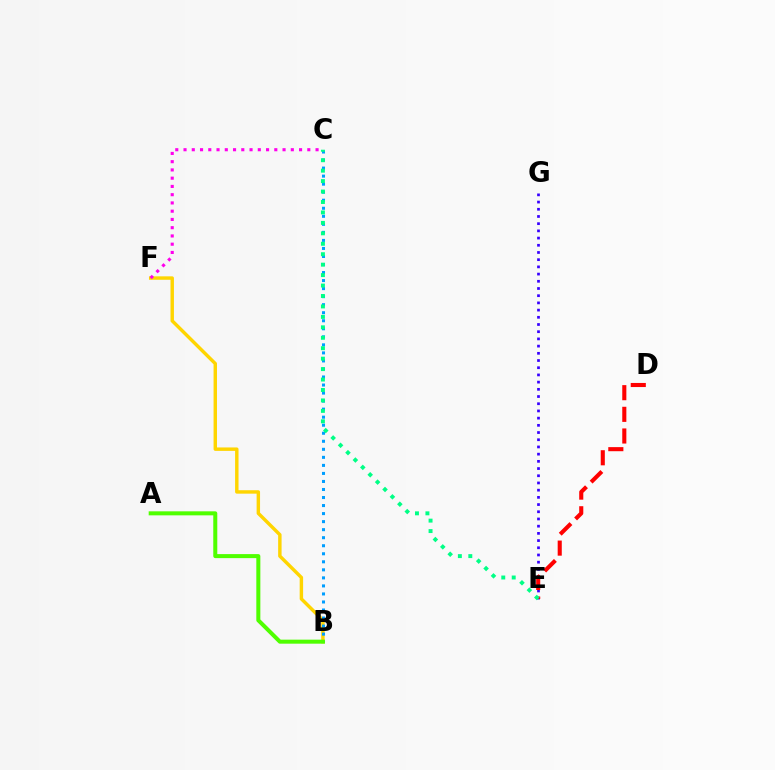{('B', 'F'): [{'color': '#ffd500', 'line_style': 'solid', 'thickness': 2.47}], ('C', 'F'): [{'color': '#ff00ed', 'line_style': 'dotted', 'thickness': 2.24}], ('B', 'C'): [{'color': '#009eff', 'line_style': 'dotted', 'thickness': 2.18}], ('E', 'G'): [{'color': '#3700ff', 'line_style': 'dotted', 'thickness': 1.96}], ('D', 'E'): [{'color': '#ff0000', 'line_style': 'dashed', 'thickness': 2.94}], ('C', 'E'): [{'color': '#00ff86', 'line_style': 'dotted', 'thickness': 2.84}], ('A', 'B'): [{'color': '#4fff00', 'line_style': 'solid', 'thickness': 2.89}]}